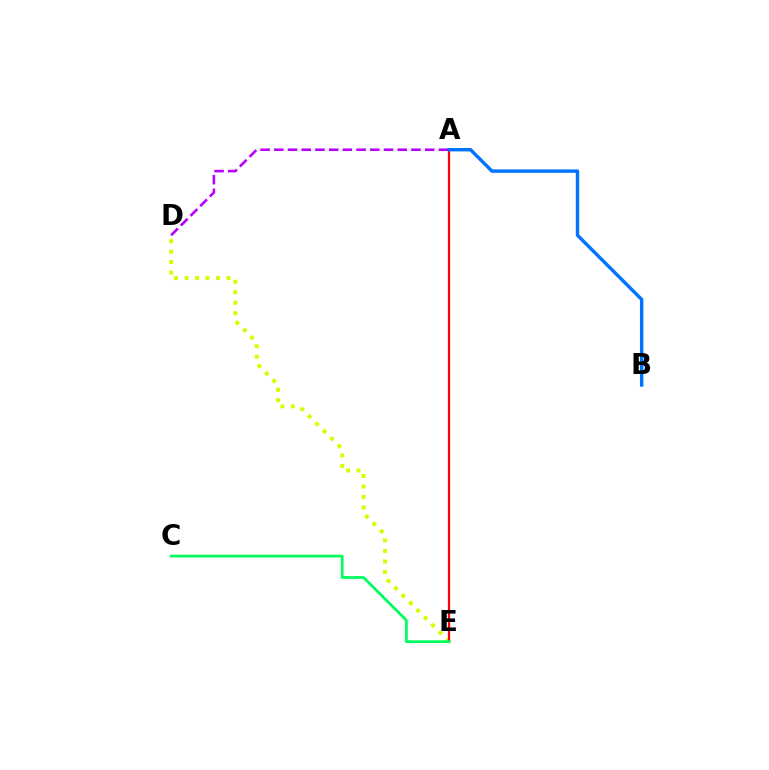{('D', 'E'): [{'color': '#d1ff00', 'line_style': 'dotted', 'thickness': 2.85}], ('A', 'E'): [{'color': '#ff0000', 'line_style': 'solid', 'thickness': 1.61}], ('A', 'D'): [{'color': '#b900ff', 'line_style': 'dashed', 'thickness': 1.86}], ('C', 'E'): [{'color': '#00ff5c', 'line_style': 'solid', 'thickness': 1.98}], ('A', 'B'): [{'color': '#0074ff', 'line_style': 'solid', 'thickness': 2.46}]}